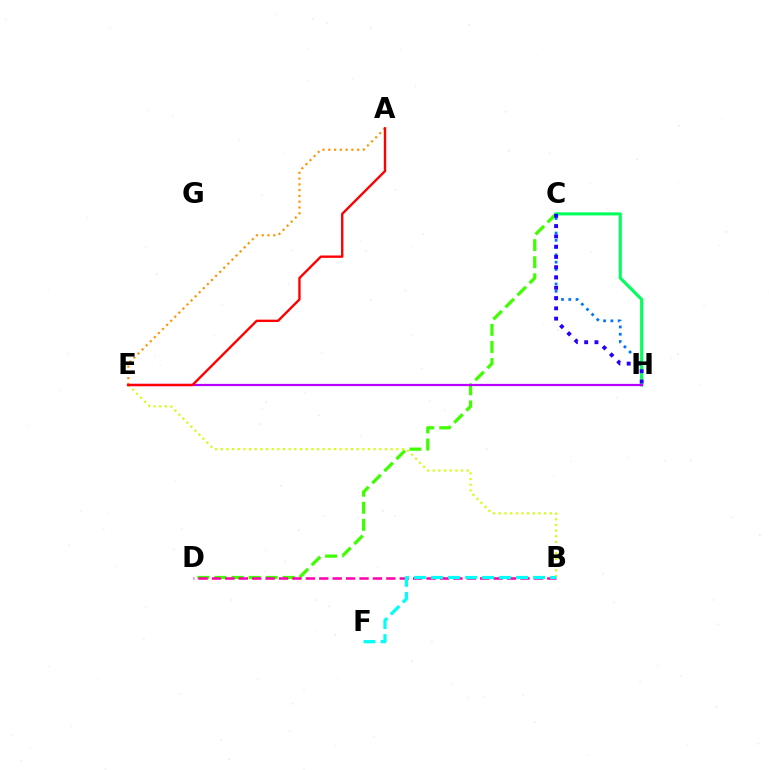{('C', 'D'): [{'color': '#3dff00', 'line_style': 'dashed', 'thickness': 2.32}], ('B', 'D'): [{'color': '#ff00ac', 'line_style': 'dashed', 'thickness': 1.82}], ('C', 'H'): [{'color': '#0074ff', 'line_style': 'dotted', 'thickness': 1.98}, {'color': '#00ff5c', 'line_style': 'solid', 'thickness': 2.22}, {'color': '#2500ff', 'line_style': 'dotted', 'thickness': 2.79}], ('B', 'E'): [{'color': '#d1ff00', 'line_style': 'dotted', 'thickness': 1.54}], ('E', 'H'): [{'color': '#b900ff', 'line_style': 'solid', 'thickness': 1.62}], ('A', 'E'): [{'color': '#ff9400', 'line_style': 'dotted', 'thickness': 1.57}, {'color': '#ff0000', 'line_style': 'solid', 'thickness': 1.71}], ('B', 'F'): [{'color': '#00fff6', 'line_style': 'dashed', 'thickness': 2.31}]}